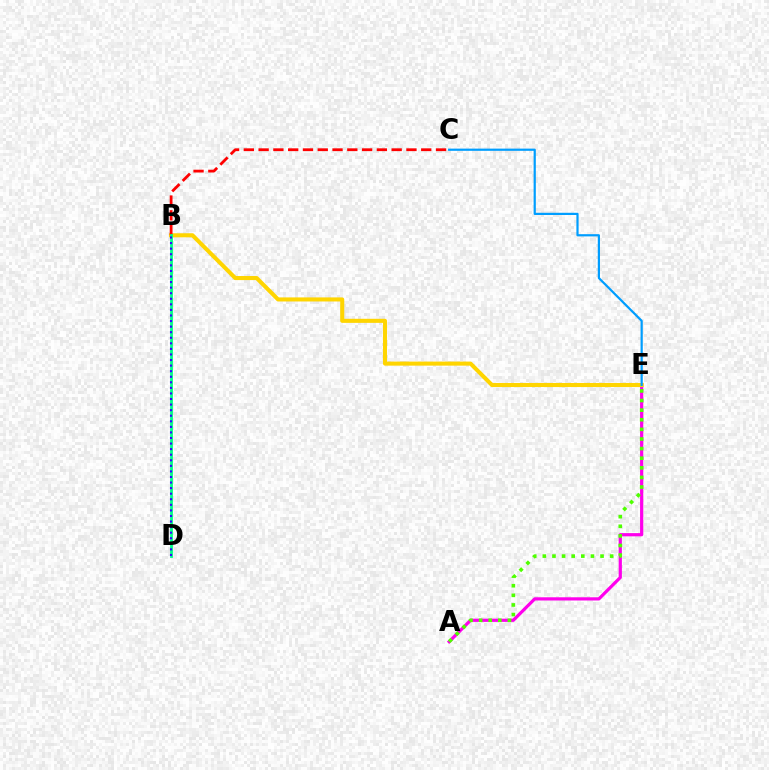{('A', 'E'): [{'color': '#ff00ed', 'line_style': 'solid', 'thickness': 2.31}, {'color': '#4fff00', 'line_style': 'dotted', 'thickness': 2.61}], ('B', 'E'): [{'color': '#ffd500', 'line_style': 'solid', 'thickness': 2.93}], ('B', 'C'): [{'color': '#ff0000', 'line_style': 'dashed', 'thickness': 2.01}], ('C', 'E'): [{'color': '#009eff', 'line_style': 'solid', 'thickness': 1.59}], ('B', 'D'): [{'color': '#00ff86', 'line_style': 'solid', 'thickness': 2.02}, {'color': '#3700ff', 'line_style': 'dotted', 'thickness': 1.51}]}